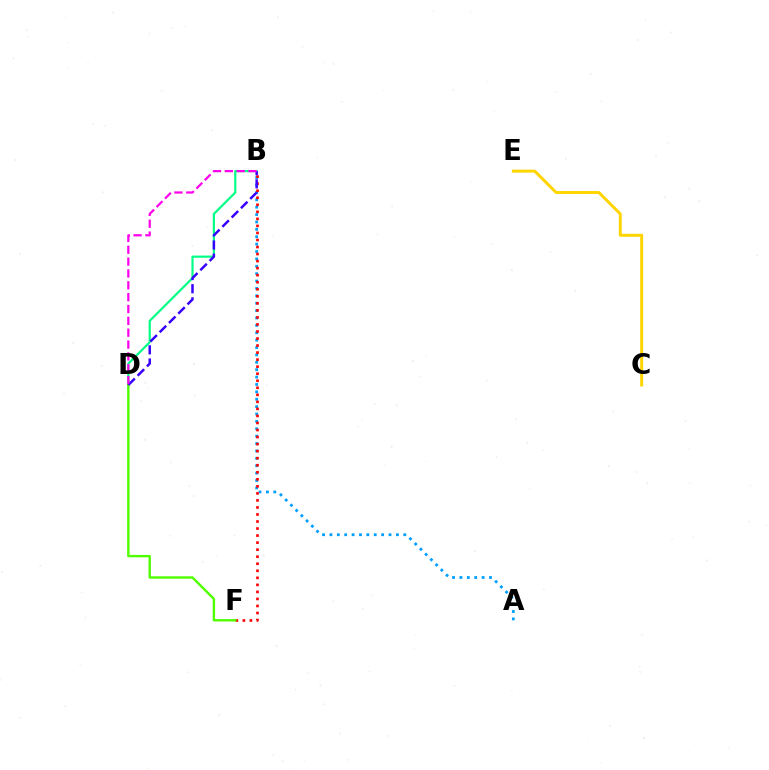{('B', 'D'): [{'color': '#00ff86', 'line_style': 'solid', 'thickness': 1.57}, {'color': '#3700ff', 'line_style': 'dashed', 'thickness': 1.79}, {'color': '#ff00ed', 'line_style': 'dashed', 'thickness': 1.61}], ('A', 'B'): [{'color': '#009eff', 'line_style': 'dotted', 'thickness': 2.01}], ('B', 'F'): [{'color': '#ff0000', 'line_style': 'dotted', 'thickness': 1.91}], ('C', 'E'): [{'color': '#ffd500', 'line_style': 'solid', 'thickness': 2.13}], ('D', 'F'): [{'color': '#4fff00', 'line_style': 'solid', 'thickness': 1.73}]}